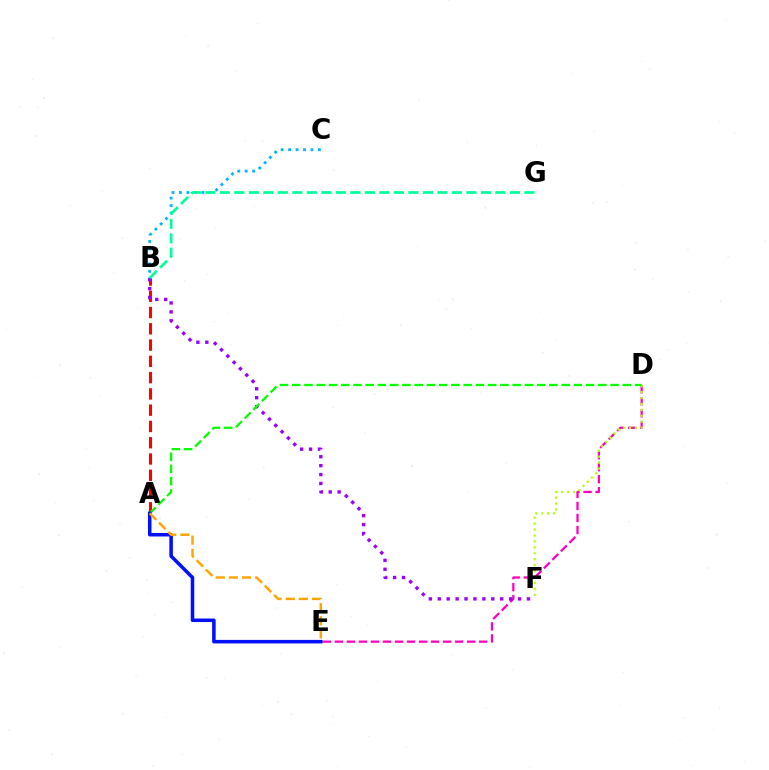{('D', 'E'): [{'color': '#ff00bd', 'line_style': 'dashed', 'thickness': 1.63}], ('B', 'C'): [{'color': '#00b5ff', 'line_style': 'dotted', 'thickness': 2.03}], ('A', 'B'): [{'color': '#ff0000', 'line_style': 'dashed', 'thickness': 2.21}], ('B', 'F'): [{'color': '#9b00ff', 'line_style': 'dotted', 'thickness': 2.42}], ('D', 'F'): [{'color': '#b3ff00', 'line_style': 'dotted', 'thickness': 1.61}], ('B', 'G'): [{'color': '#00ff9d', 'line_style': 'dashed', 'thickness': 1.97}], ('A', 'D'): [{'color': '#08ff00', 'line_style': 'dashed', 'thickness': 1.66}], ('A', 'E'): [{'color': '#0010ff', 'line_style': 'solid', 'thickness': 2.54}, {'color': '#ffa500', 'line_style': 'dashed', 'thickness': 1.78}]}